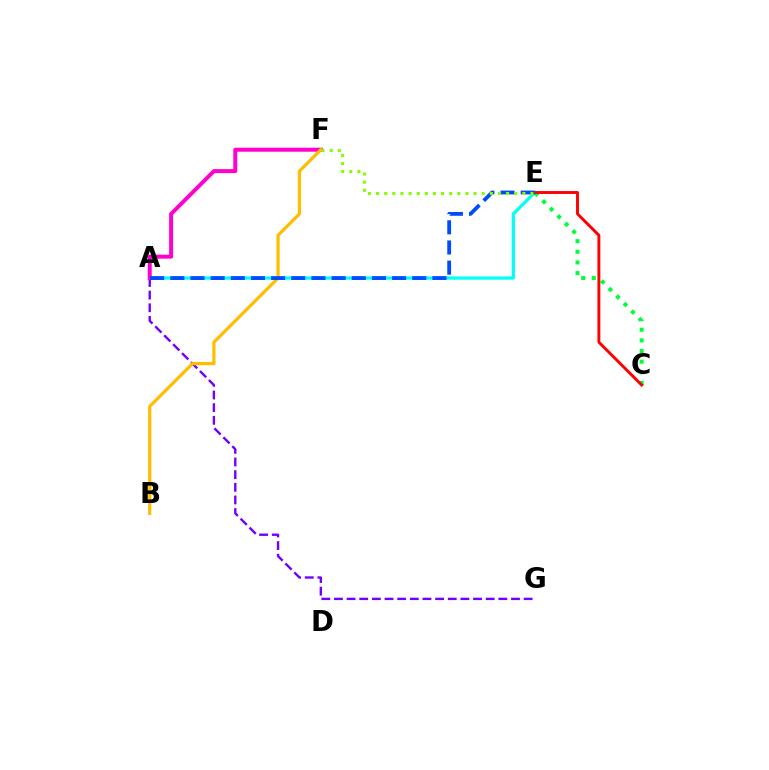{('A', 'E'): [{'color': '#00fff6', 'line_style': 'solid', 'thickness': 2.33}, {'color': '#004bff', 'line_style': 'dashed', 'thickness': 2.74}], ('C', 'E'): [{'color': '#00ff39', 'line_style': 'dotted', 'thickness': 2.89}, {'color': '#ff0000', 'line_style': 'solid', 'thickness': 2.1}], ('A', 'G'): [{'color': '#7200ff', 'line_style': 'dashed', 'thickness': 1.72}], ('A', 'F'): [{'color': '#ff00cf', 'line_style': 'solid', 'thickness': 2.87}], ('B', 'F'): [{'color': '#ffbd00', 'line_style': 'solid', 'thickness': 2.31}], ('E', 'F'): [{'color': '#84ff00', 'line_style': 'dotted', 'thickness': 2.21}]}